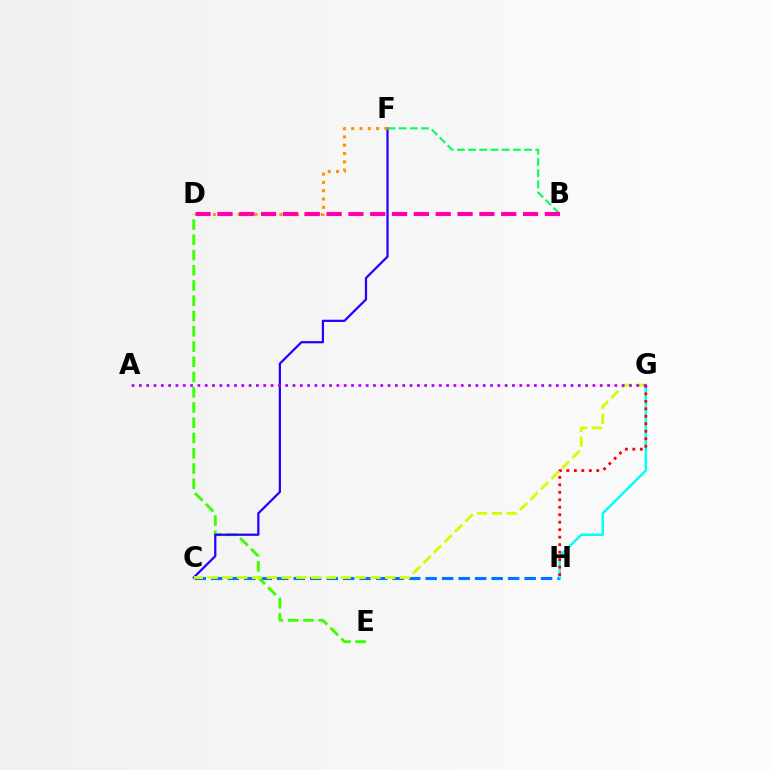{('C', 'H'): [{'color': '#0074ff', 'line_style': 'dashed', 'thickness': 2.24}], ('D', 'E'): [{'color': '#3dff00', 'line_style': 'dashed', 'thickness': 2.07}], ('C', 'F'): [{'color': '#2500ff', 'line_style': 'solid', 'thickness': 1.61}], ('G', 'H'): [{'color': '#00fff6', 'line_style': 'solid', 'thickness': 1.76}, {'color': '#ff0000', 'line_style': 'dotted', 'thickness': 2.03}], ('D', 'F'): [{'color': '#ff9400', 'line_style': 'dotted', 'thickness': 2.26}], ('B', 'F'): [{'color': '#00ff5c', 'line_style': 'dashed', 'thickness': 1.52}], ('C', 'G'): [{'color': '#d1ff00', 'line_style': 'dashed', 'thickness': 2.01}], ('A', 'G'): [{'color': '#b900ff', 'line_style': 'dotted', 'thickness': 1.99}], ('B', 'D'): [{'color': '#ff00ac', 'line_style': 'dashed', 'thickness': 2.97}]}